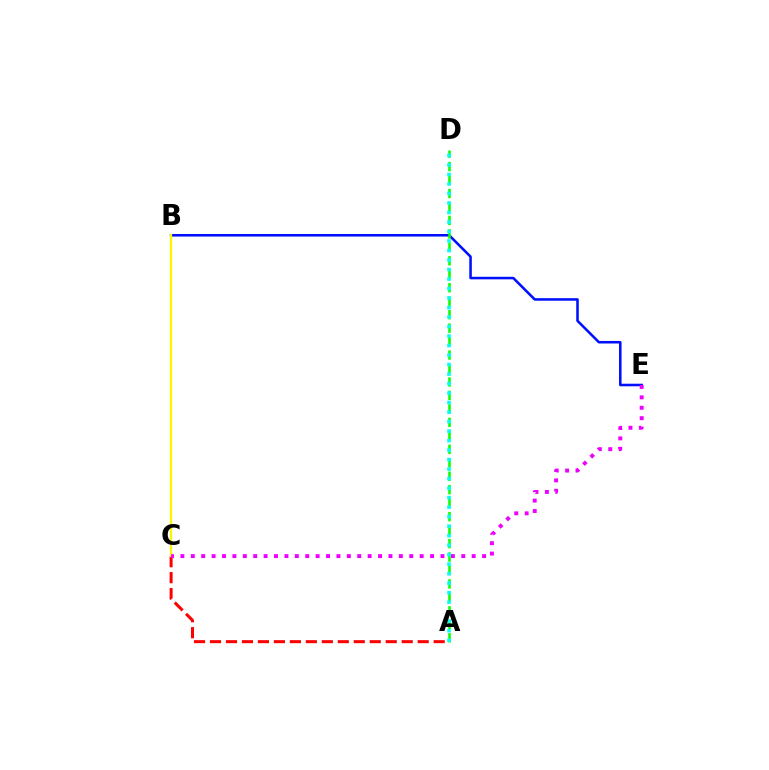{('A', 'C'): [{'color': '#ff0000', 'line_style': 'dashed', 'thickness': 2.17}], ('B', 'E'): [{'color': '#0010ff', 'line_style': 'solid', 'thickness': 1.84}], ('B', 'C'): [{'color': '#fcf500', 'line_style': 'solid', 'thickness': 1.62}], ('C', 'E'): [{'color': '#ee00ff', 'line_style': 'dotted', 'thickness': 2.83}], ('A', 'D'): [{'color': '#08ff00', 'line_style': 'dashed', 'thickness': 1.83}, {'color': '#00fff6', 'line_style': 'dotted', 'thickness': 2.58}]}